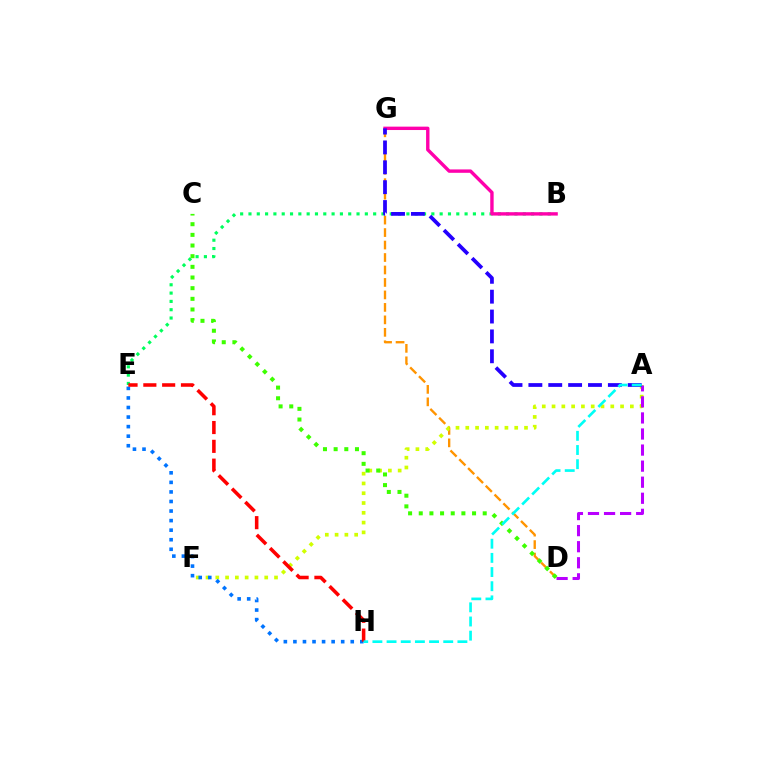{('D', 'G'): [{'color': '#ff9400', 'line_style': 'dashed', 'thickness': 1.69}], ('A', 'F'): [{'color': '#d1ff00', 'line_style': 'dotted', 'thickness': 2.66}], ('A', 'D'): [{'color': '#b900ff', 'line_style': 'dashed', 'thickness': 2.18}], ('B', 'E'): [{'color': '#00ff5c', 'line_style': 'dotted', 'thickness': 2.26}], ('E', 'H'): [{'color': '#0074ff', 'line_style': 'dotted', 'thickness': 2.6}, {'color': '#ff0000', 'line_style': 'dashed', 'thickness': 2.56}], ('B', 'G'): [{'color': '#ff00ac', 'line_style': 'solid', 'thickness': 2.44}], ('A', 'G'): [{'color': '#2500ff', 'line_style': 'dashed', 'thickness': 2.7}], ('C', 'D'): [{'color': '#3dff00', 'line_style': 'dotted', 'thickness': 2.9}], ('A', 'H'): [{'color': '#00fff6', 'line_style': 'dashed', 'thickness': 1.92}]}